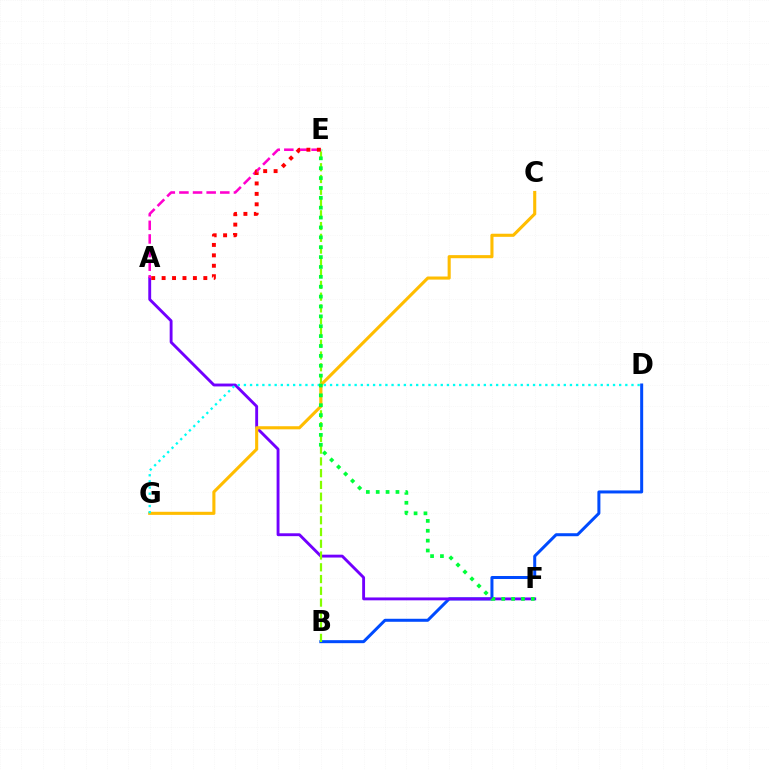{('B', 'D'): [{'color': '#004bff', 'line_style': 'solid', 'thickness': 2.17}], ('A', 'F'): [{'color': '#7200ff', 'line_style': 'solid', 'thickness': 2.07}], ('B', 'E'): [{'color': '#84ff00', 'line_style': 'dashed', 'thickness': 1.6}], ('C', 'G'): [{'color': '#ffbd00', 'line_style': 'solid', 'thickness': 2.23}], ('D', 'G'): [{'color': '#00fff6', 'line_style': 'dotted', 'thickness': 1.67}], ('E', 'F'): [{'color': '#00ff39', 'line_style': 'dotted', 'thickness': 2.68}], ('A', 'E'): [{'color': '#ff00cf', 'line_style': 'dashed', 'thickness': 1.85}, {'color': '#ff0000', 'line_style': 'dotted', 'thickness': 2.83}]}